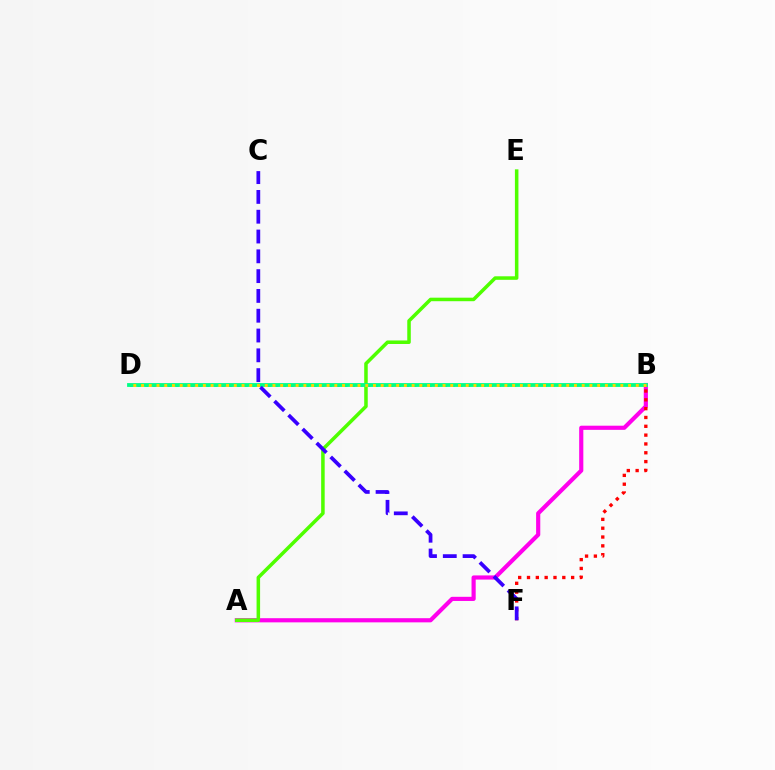{('A', 'B'): [{'color': '#ff00ed', 'line_style': 'solid', 'thickness': 2.99}], ('A', 'E'): [{'color': '#4fff00', 'line_style': 'solid', 'thickness': 2.54}], ('B', 'F'): [{'color': '#ff0000', 'line_style': 'dotted', 'thickness': 2.4}], ('B', 'D'): [{'color': '#009eff', 'line_style': 'dotted', 'thickness': 2.08}, {'color': '#00ff86', 'line_style': 'solid', 'thickness': 2.75}, {'color': '#ffd500', 'line_style': 'dotted', 'thickness': 2.1}], ('C', 'F'): [{'color': '#3700ff', 'line_style': 'dashed', 'thickness': 2.69}]}